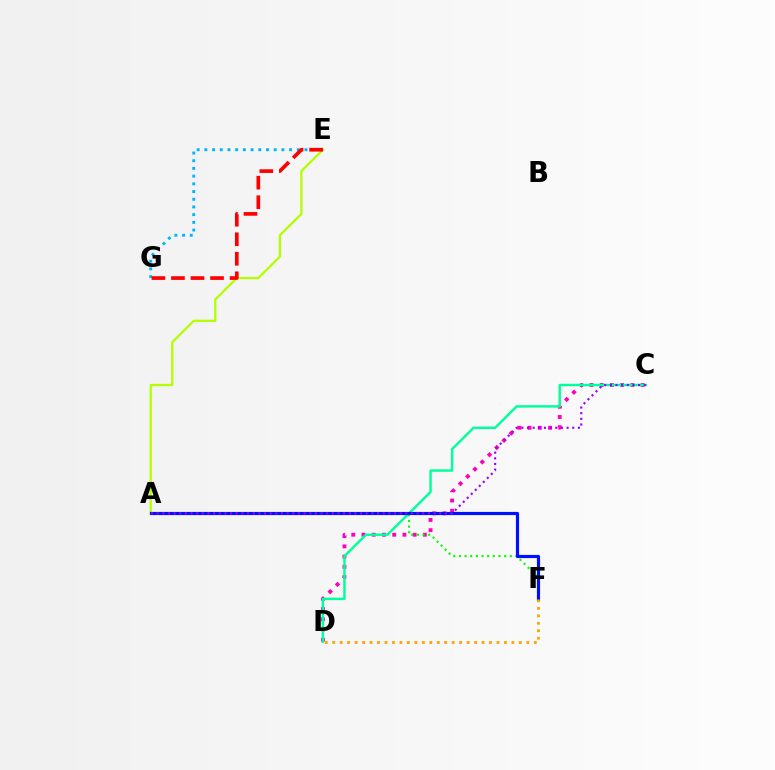{('C', 'D'): [{'color': '#ff00bd', 'line_style': 'dotted', 'thickness': 2.78}, {'color': '#00ff9d', 'line_style': 'solid', 'thickness': 1.76}], ('A', 'E'): [{'color': '#b3ff00', 'line_style': 'solid', 'thickness': 1.64}], ('A', 'F'): [{'color': '#08ff00', 'line_style': 'dotted', 'thickness': 1.54}, {'color': '#0010ff', 'line_style': 'solid', 'thickness': 2.28}], ('A', 'C'): [{'color': '#9b00ff', 'line_style': 'dotted', 'thickness': 1.54}], ('D', 'F'): [{'color': '#ffa500', 'line_style': 'dotted', 'thickness': 2.03}], ('E', 'G'): [{'color': '#00b5ff', 'line_style': 'dotted', 'thickness': 2.09}, {'color': '#ff0000', 'line_style': 'dashed', 'thickness': 2.65}]}